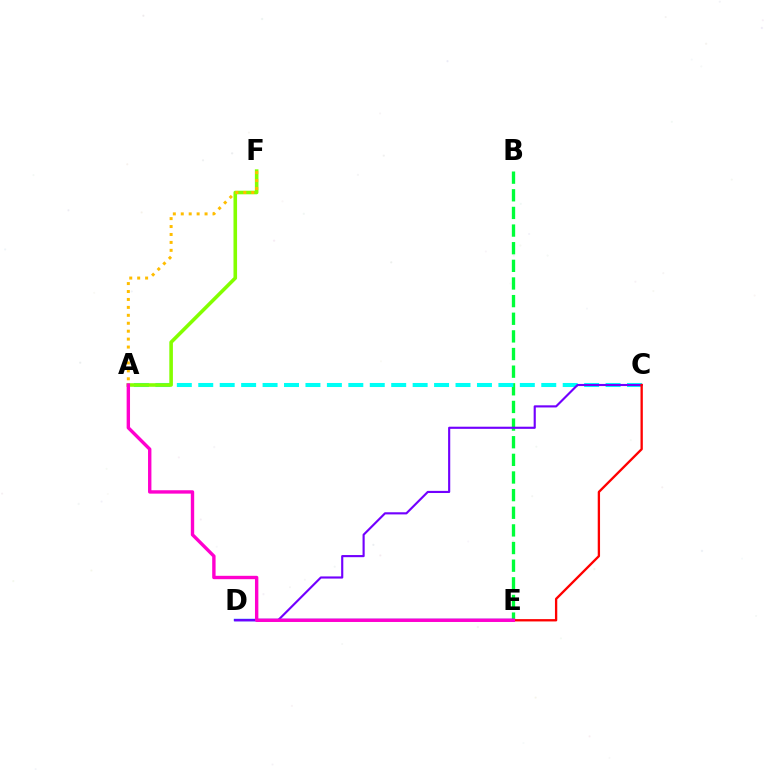{('B', 'E'): [{'color': '#00ff39', 'line_style': 'dashed', 'thickness': 2.4}], ('D', 'E'): [{'color': '#004bff', 'line_style': 'solid', 'thickness': 1.71}], ('A', 'C'): [{'color': '#00fff6', 'line_style': 'dashed', 'thickness': 2.91}], ('C', 'D'): [{'color': '#7200ff', 'line_style': 'solid', 'thickness': 1.54}], ('A', 'F'): [{'color': '#84ff00', 'line_style': 'solid', 'thickness': 2.58}, {'color': '#ffbd00', 'line_style': 'dotted', 'thickness': 2.16}], ('C', 'E'): [{'color': '#ff0000', 'line_style': 'solid', 'thickness': 1.67}], ('A', 'E'): [{'color': '#ff00cf', 'line_style': 'solid', 'thickness': 2.44}]}